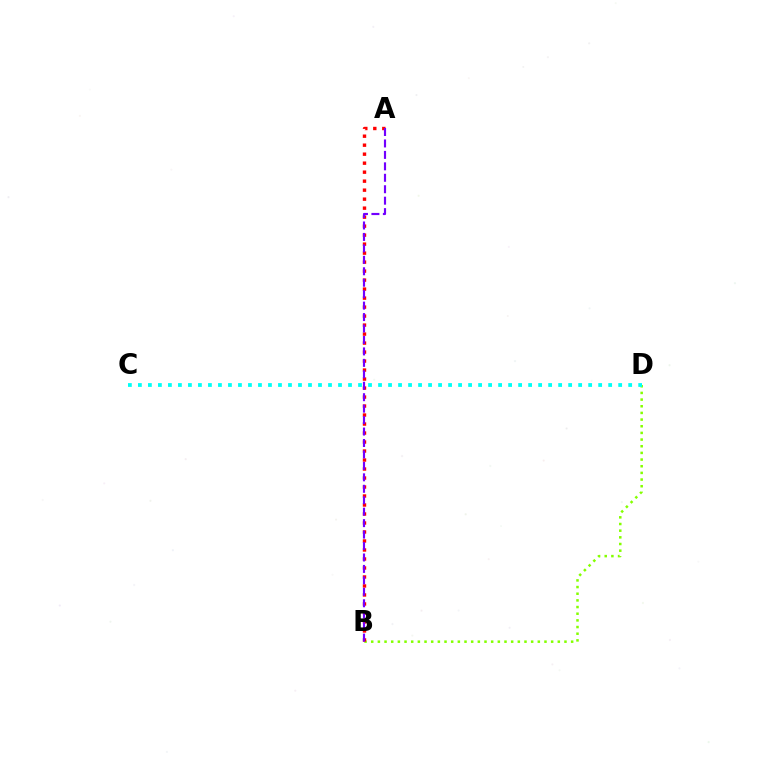{('B', 'D'): [{'color': '#84ff00', 'line_style': 'dotted', 'thickness': 1.81}], ('A', 'B'): [{'color': '#ff0000', 'line_style': 'dotted', 'thickness': 2.44}, {'color': '#7200ff', 'line_style': 'dashed', 'thickness': 1.56}], ('C', 'D'): [{'color': '#00fff6', 'line_style': 'dotted', 'thickness': 2.72}]}